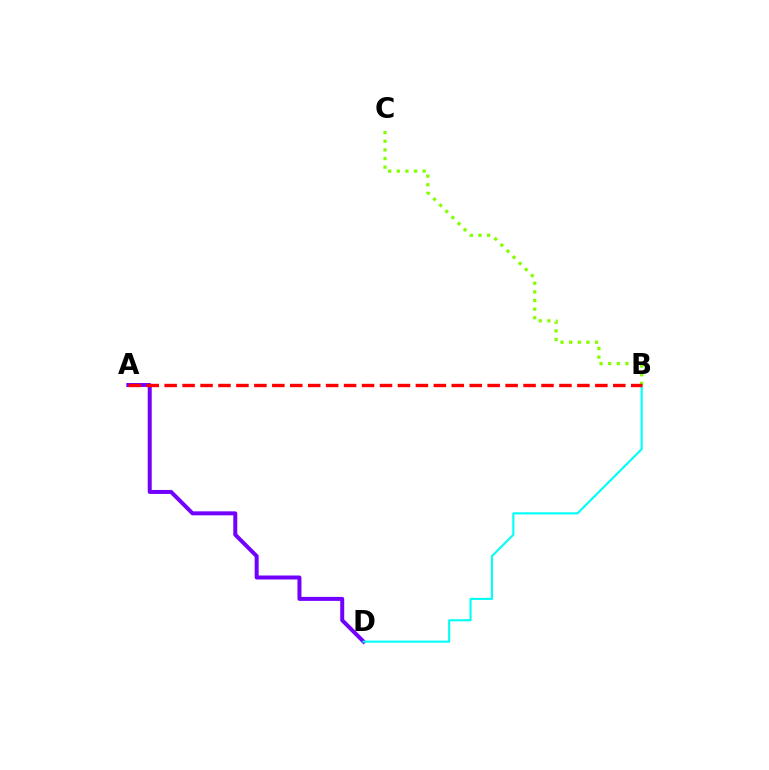{('B', 'C'): [{'color': '#84ff00', 'line_style': 'dotted', 'thickness': 2.34}], ('A', 'D'): [{'color': '#7200ff', 'line_style': 'solid', 'thickness': 2.87}], ('B', 'D'): [{'color': '#00fff6', 'line_style': 'solid', 'thickness': 1.52}], ('A', 'B'): [{'color': '#ff0000', 'line_style': 'dashed', 'thickness': 2.44}]}